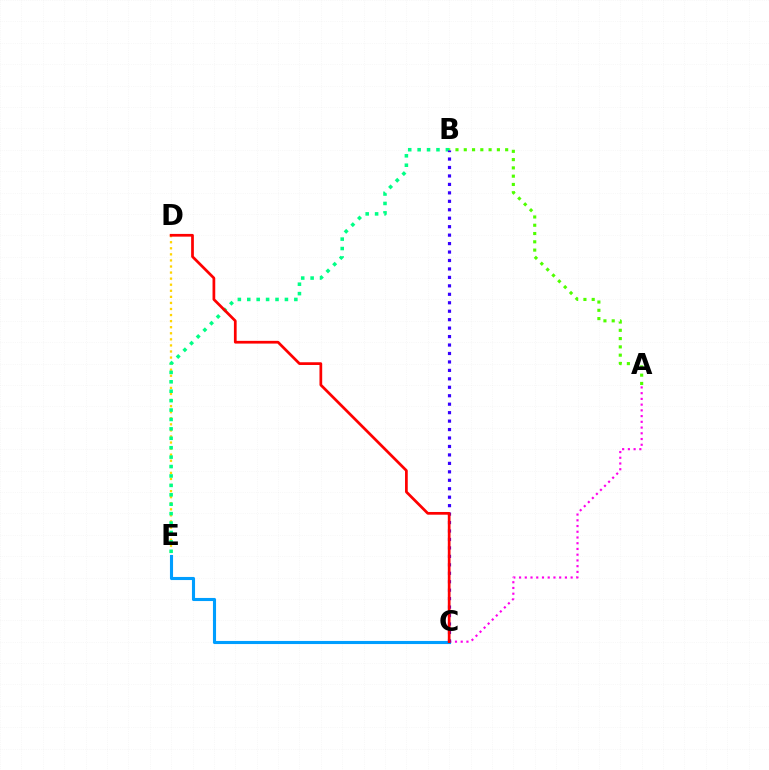{('D', 'E'): [{'color': '#ffd500', 'line_style': 'dotted', 'thickness': 1.65}], ('A', 'C'): [{'color': '#ff00ed', 'line_style': 'dotted', 'thickness': 1.56}], ('B', 'E'): [{'color': '#00ff86', 'line_style': 'dotted', 'thickness': 2.56}], ('C', 'E'): [{'color': '#009eff', 'line_style': 'solid', 'thickness': 2.23}], ('A', 'B'): [{'color': '#4fff00', 'line_style': 'dotted', 'thickness': 2.25}], ('B', 'C'): [{'color': '#3700ff', 'line_style': 'dotted', 'thickness': 2.3}], ('C', 'D'): [{'color': '#ff0000', 'line_style': 'solid', 'thickness': 1.96}]}